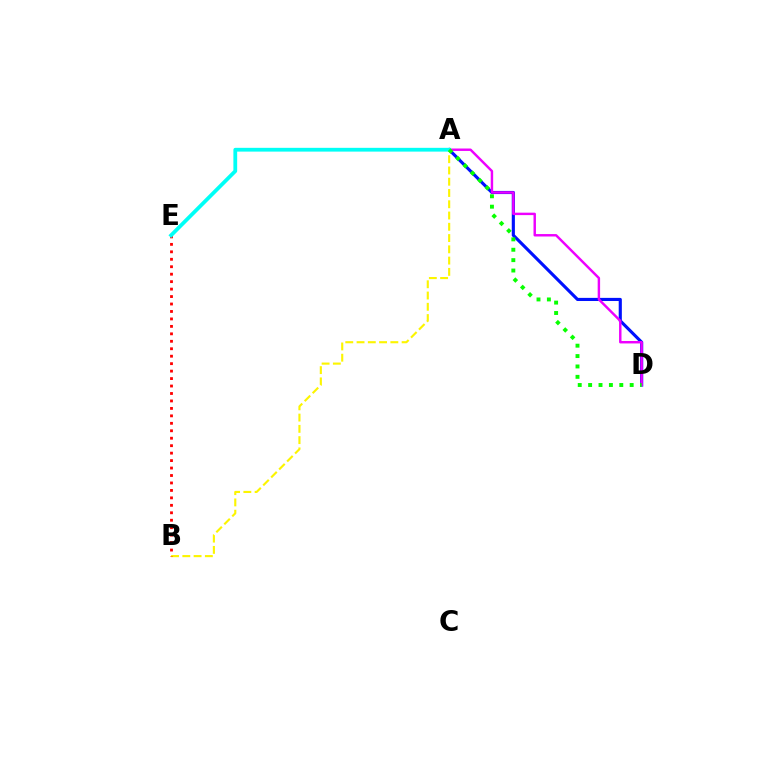{('A', 'D'): [{'color': '#0010ff', 'line_style': 'solid', 'thickness': 2.25}, {'color': '#ee00ff', 'line_style': 'solid', 'thickness': 1.75}, {'color': '#08ff00', 'line_style': 'dotted', 'thickness': 2.82}], ('A', 'B'): [{'color': '#fcf500', 'line_style': 'dashed', 'thickness': 1.53}], ('B', 'E'): [{'color': '#ff0000', 'line_style': 'dotted', 'thickness': 2.03}], ('A', 'E'): [{'color': '#00fff6', 'line_style': 'solid', 'thickness': 2.72}]}